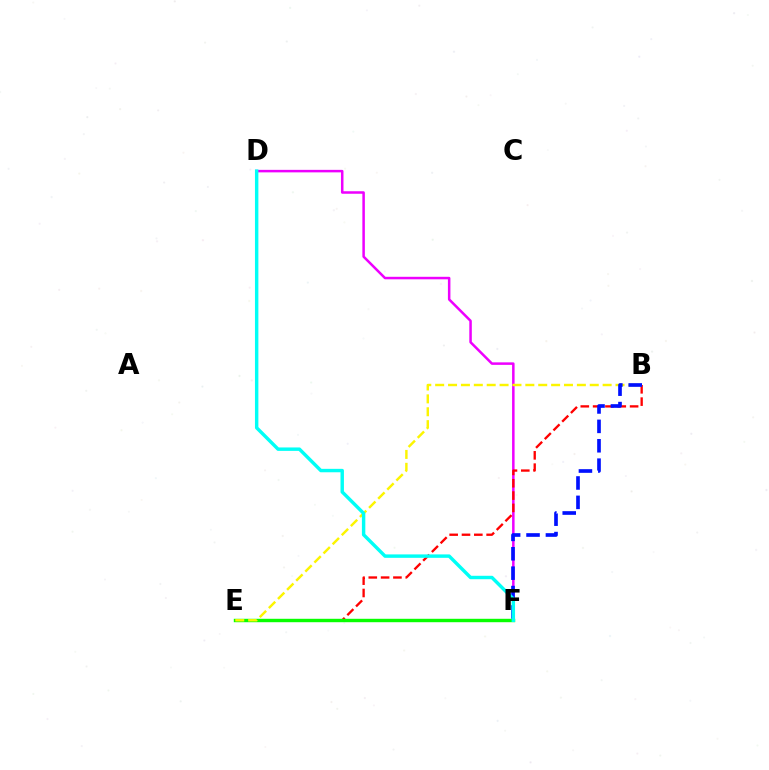{('D', 'F'): [{'color': '#ee00ff', 'line_style': 'solid', 'thickness': 1.81}, {'color': '#00fff6', 'line_style': 'solid', 'thickness': 2.47}], ('B', 'E'): [{'color': '#ff0000', 'line_style': 'dashed', 'thickness': 1.67}, {'color': '#fcf500', 'line_style': 'dashed', 'thickness': 1.75}], ('E', 'F'): [{'color': '#08ff00', 'line_style': 'solid', 'thickness': 2.46}], ('B', 'F'): [{'color': '#0010ff', 'line_style': 'dashed', 'thickness': 2.64}]}